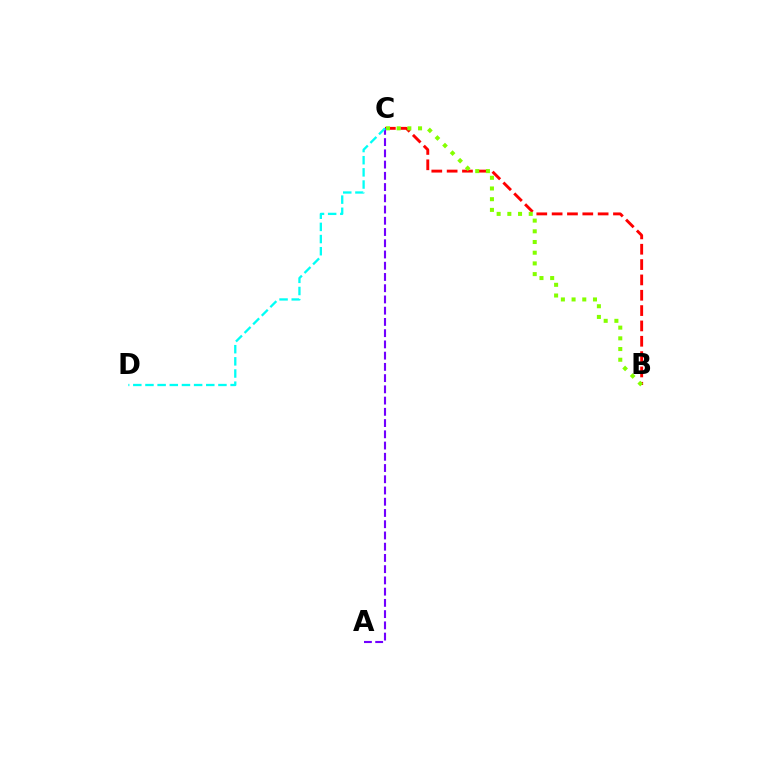{('B', 'C'): [{'color': '#ff0000', 'line_style': 'dashed', 'thickness': 2.08}, {'color': '#84ff00', 'line_style': 'dotted', 'thickness': 2.91}], ('A', 'C'): [{'color': '#7200ff', 'line_style': 'dashed', 'thickness': 1.53}], ('C', 'D'): [{'color': '#00fff6', 'line_style': 'dashed', 'thickness': 1.65}]}